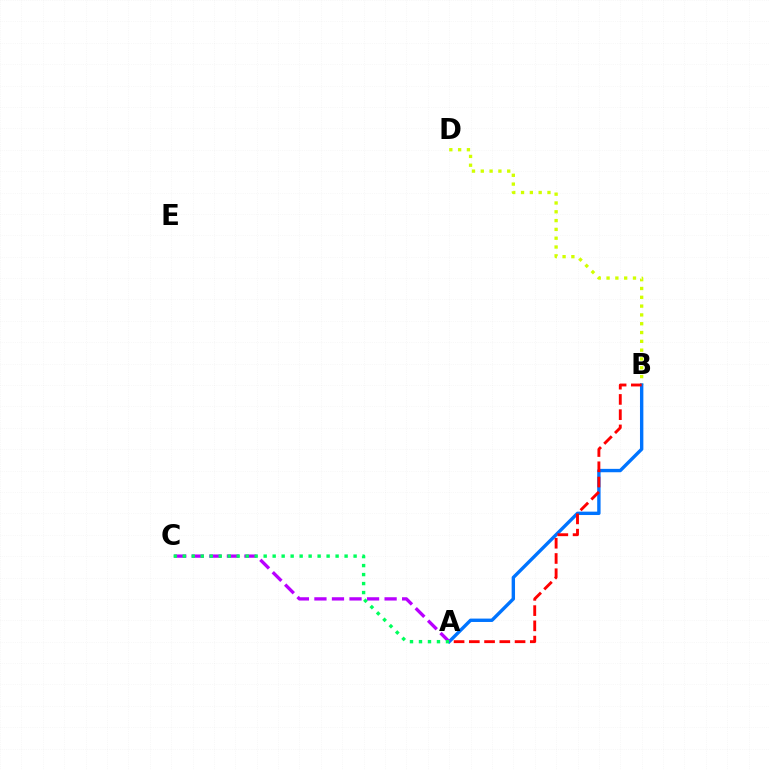{('B', 'D'): [{'color': '#d1ff00', 'line_style': 'dotted', 'thickness': 2.39}], ('A', 'B'): [{'color': '#0074ff', 'line_style': 'solid', 'thickness': 2.44}, {'color': '#ff0000', 'line_style': 'dashed', 'thickness': 2.07}], ('A', 'C'): [{'color': '#b900ff', 'line_style': 'dashed', 'thickness': 2.38}, {'color': '#00ff5c', 'line_style': 'dotted', 'thickness': 2.44}]}